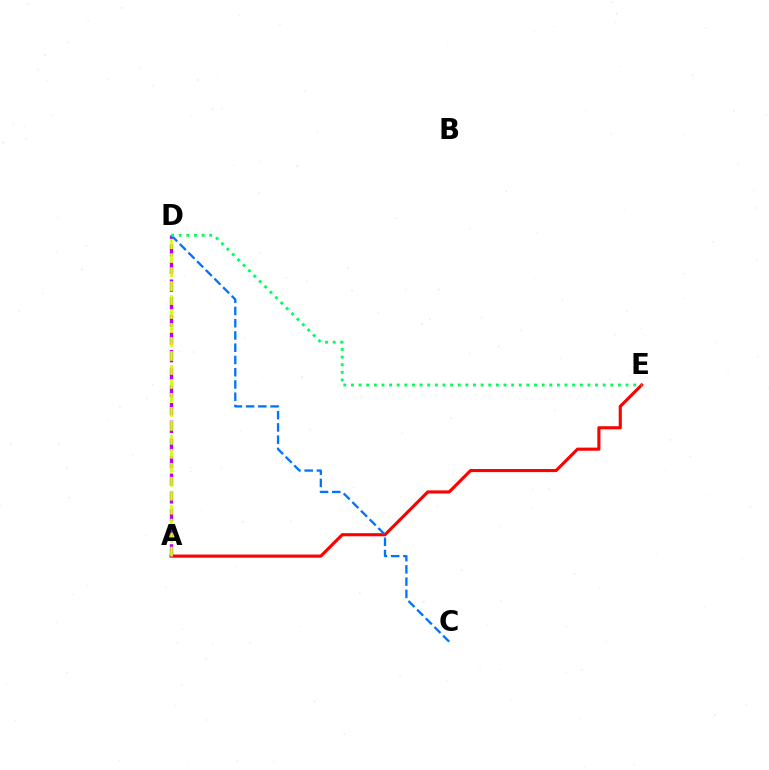{('A', 'E'): [{'color': '#ff0000', 'line_style': 'solid', 'thickness': 2.24}], ('A', 'D'): [{'color': '#b900ff', 'line_style': 'dashed', 'thickness': 2.4}, {'color': '#d1ff00', 'line_style': 'dashed', 'thickness': 1.9}], ('C', 'D'): [{'color': '#0074ff', 'line_style': 'dashed', 'thickness': 1.66}], ('D', 'E'): [{'color': '#00ff5c', 'line_style': 'dotted', 'thickness': 2.07}]}